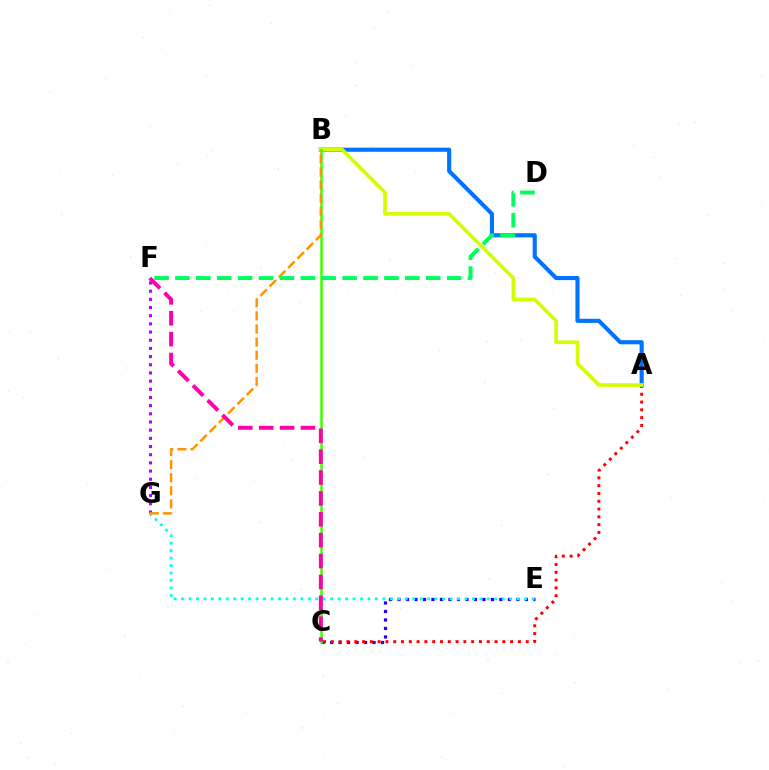{('C', 'E'): [{'color': '#2500ff', 'line_style': 'dotted', 'thickness': 2.31}], ('F', 'G'): [{'color': '#b900ff', 'line_style': 'dotted', 'thickness': 2.22}], ('A', 'C'): [{'color': '#ff0000', 'line_style': 'dotted', 'thickness': 2.12}], ('A', 'B'): [{'color': '#0074ff', 'line_style': 'solid', 'thickness': 2.97}, {'color': '#d1ff00', 'line_style': 'solid', 'thickness': 2.61}], ('E', 'G'): [{'color': '#00fff6', 'line_style': 'dotted', 'thickness': 2.03}], ('B', 'C'): [{'color': '#3dff00', 'line_style': 'solid', 'thickness': 1.8}], ('B', 'G'): [{'color': '#ff9400', 'line_style': 'dashed', 'thickness': 1.78}], ('C', 'F'): [{'color': '#ff00ac', 'line_style': 'dashed', 'thickness': 2.84}], ('D', 'F'): [{'color': '#00ff5c', 'line_style': 'dashed', 'thickness': 2.84}]}